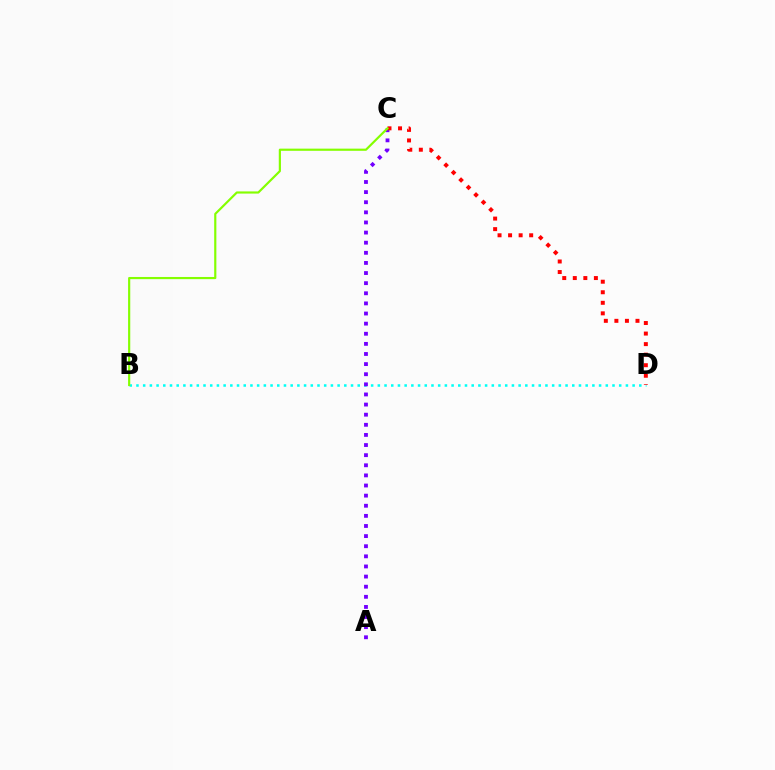{('B', 'D'): [{'color': '#00fff6', 'line_style': 'dotted', 'thickness': 1.82}], ('A', 'C'): [{'color': '#7200ff', 'line_style': 'dotted', 'thickness': 2.75}], ('C', 'D'): [{'color': '#ff0000', 'line_style': 'dotted', 'thickness': 2.87}], ('B', 'C'): [{'color': '#84ff00', 'line_style': 'solid', 'thickness': 1.57}]}